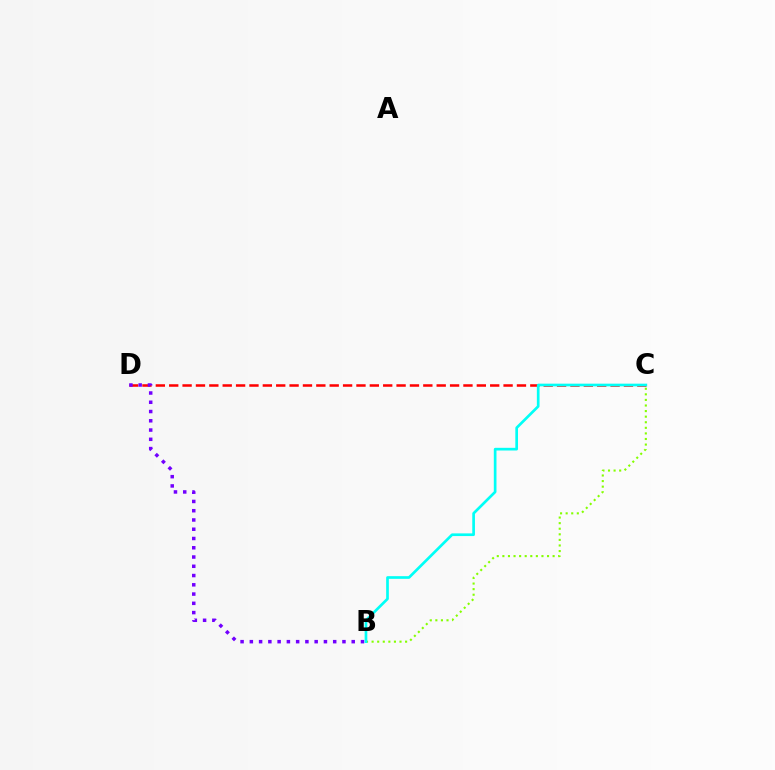{('C', 'D'): [{'color': '#ff0000', 'line_style': 'dashed', 'thickness': 1.82}], ('B', 'C'): [{'color': '#84ff00', 'line_style': 'dotted', 'thickness': 1.52}, {'color': '#00fff6', 'line_style': 'solid', 'thickness': 1.93}], ('B', 'D'): [{'color': '#7200ff', 'line_style': 'dotted', 'thickness': 2.52}]}